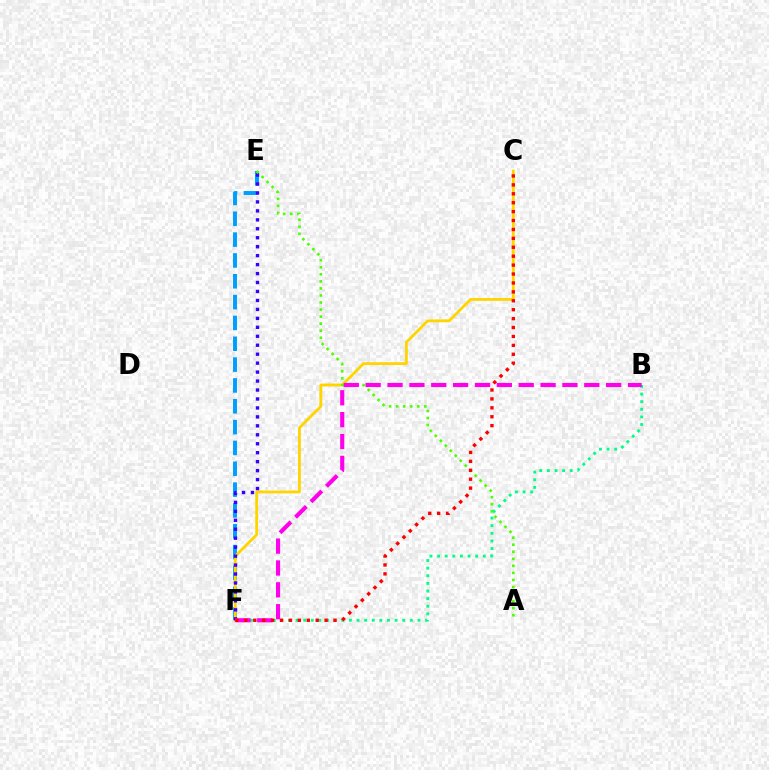{('E', 'F'): [{'color': '#009eff', 'line_style': 'dashed', 'thickness': 2.83}, {'color': '#3700ff', 'line_style': 'dotted', 'thickness': 2.43}], ('C', 'F'): [{'color': '#ffd500', 'line_style': 'solid', 'thickness': 2.03}, {'color': '#ff0000', 'line_style': 'dotted', 'thickness': 2.42}], ('A', 'E'): [{'color': '#4fff00', 'line_style': 'dotted', 'thickness': 1.92}], ('B', 'F'): [{'color': '#00ff86', 'line_style': 'dotted', 'thickness': 2.07}, {'color': '#ff00ed', 'line_style': 'dashed', 'thickness': 2.97}]}